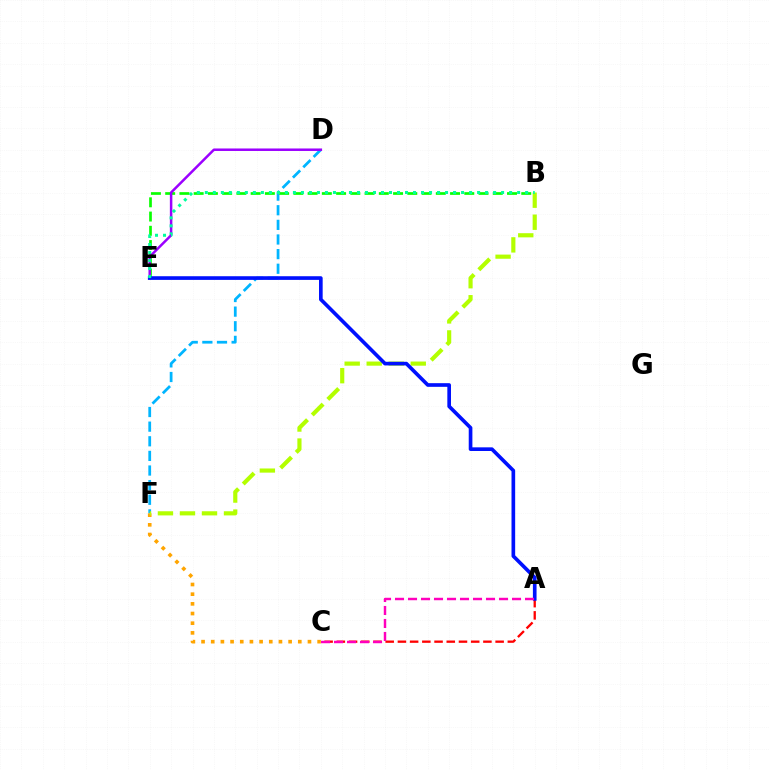{('D', 'F'): [{'color': '#00b5ff', 'line_style': 'dashed', 'thickness': 1.99}], ('B', 'E'): [{'color': '#08ff00', 'line_style': 'dashed', 'thickness': 1.93}, {'color': '#00ff9d', 'line_style': 'dotted', 'thickness': 2.18}], ('D', 'E'): [{'color': '#9b00ff', 'line_style': 'solid', 'thickness': 1.8}], ('A', 'C'): [{'color': '#ff0000', 'line_style': 'dashed', 'thickness': 1.66}, {'color': '#ff00bd', 'line_style': 'dashed', 'thickness': 1.77}], ('C', 'F'): [{'color': '#ffa500', 'line_style': 'dotted', 'thickness': 2.63}], ('B', 'F'): [{'color': '#b3ff00', 'line_style': 'dashed', 'thickness': 2.99}], ('A', 'E'): [{'color': '#0010ff', 'line_style': 'solid', 'thickness': 2.63}]}